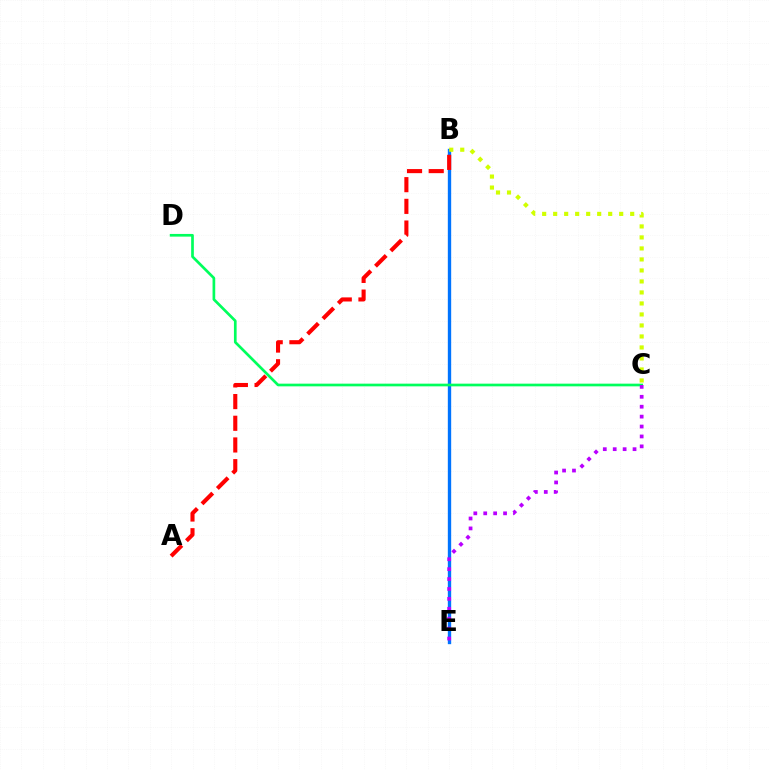{('B', 'E'): [{'color': '#0074ff', 'line_style': 'solid', 'thickness': 2.41}], ('A', 'B'): [{'color': '#ff0000', 'line_style': 'dashed', 'thickness': 2.95}], ('B', 'C'): [{'color': '#d1ff00', 'line_style': 'dotted', 'thickness': 2.99}], ('C', 'D'): [{'color': '#00ff5c', 'line_style': 'solid', 'thickness': 1.93}], ('C', 'E'): [{'color': '#b900ff', 'line_style': 'dotted', 'thickness': 2.69}]}